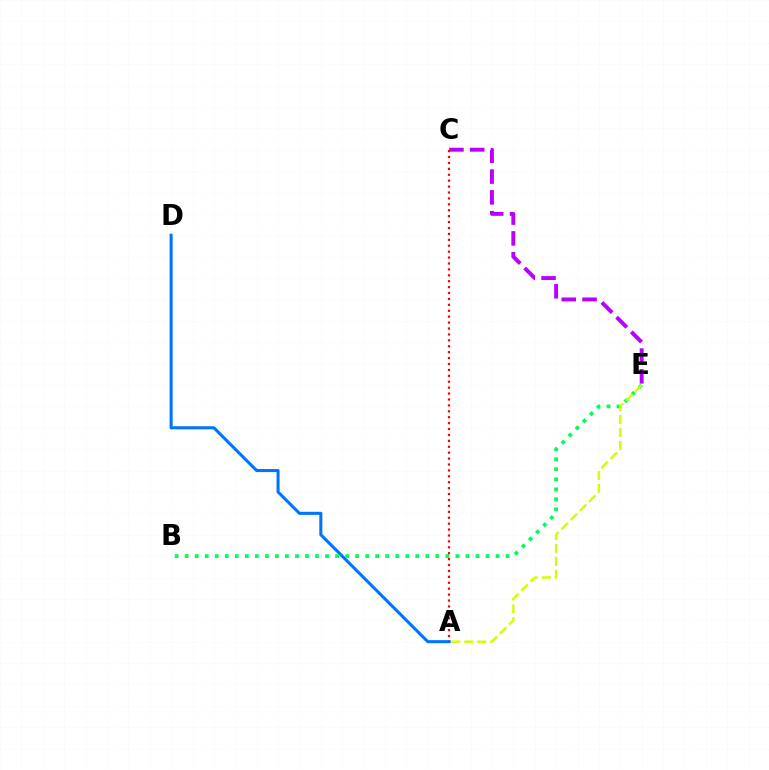{('C', 'E'): [{'color': '#b900ff', 'line_style': 'dashed', 'thickness': 2.82}], ('A', 'D'): [{'color': '#0074ff', 'line_style': 'solid', 'thickness': 2.2}], ('B', 'E'): [{'color': '#00ff5c', 'line_style': 'dotted', 'thickness': 2.72}], ('A', 'C'): [{'color': '#ff0000', 'line_style': 'dotted', 'thickness': 1.61}], ('A', 'E'): [{'color': '#d1ff00', 'line_style': 'dashed', 'thickness': 1.76}]}